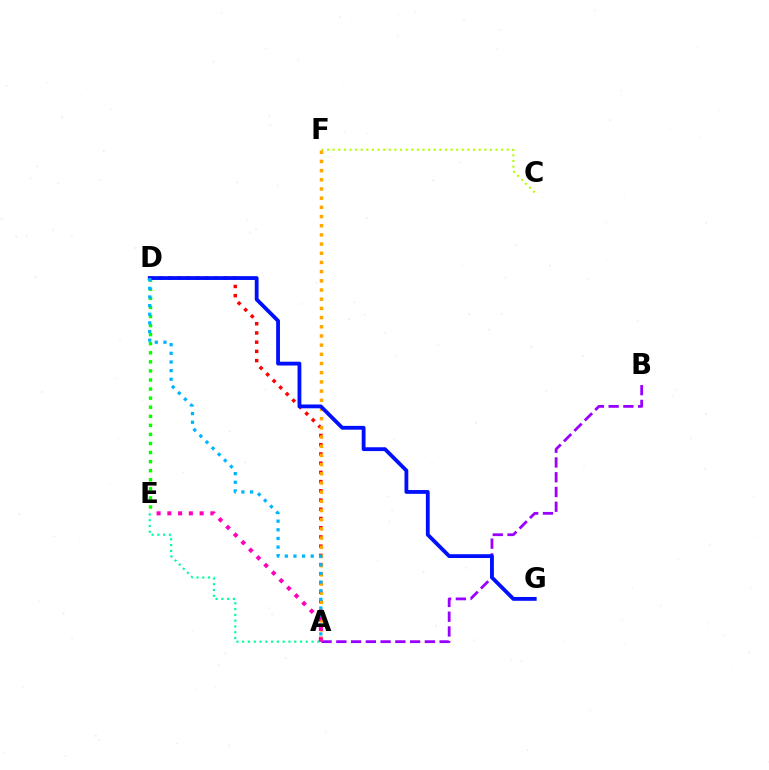{('A', 'B'): [{'color': '#9b00ff', 'line_style': 'dashed', 'thickness': 2.0}], ('C', 'F'): [{'color': '#b3ff00', 'line_style': 'dotted', 'thickness': 1.53}], ('A', 'D'): [{'color': '#ff0000', 'line_style': 'dotted', 'thickness': 2.51}, {'color': '#00b5ff', 'line_style': 'dotted', 'thickness': 2.35}], ('A', 'F'): [{'color': '#ffa500', 'line_style': 'dotted', 'thickness': 2.5}], ('D', 'E'): [{'color': '#08ff00', 'line_style': 'dotted', 'thickness': 2.46}], ('D', 'G'): [{'color': '#0010ff', 'line_style': 'solid', 'thickness': 2.75}], ('A', 'E'): [{'color': '#00ff9d', 'line_style': 'dotted', 'thickness': 1.57}, {'color': '#ff00bd', 'line_style': 'dotted', 'thickness': 2.92}]}